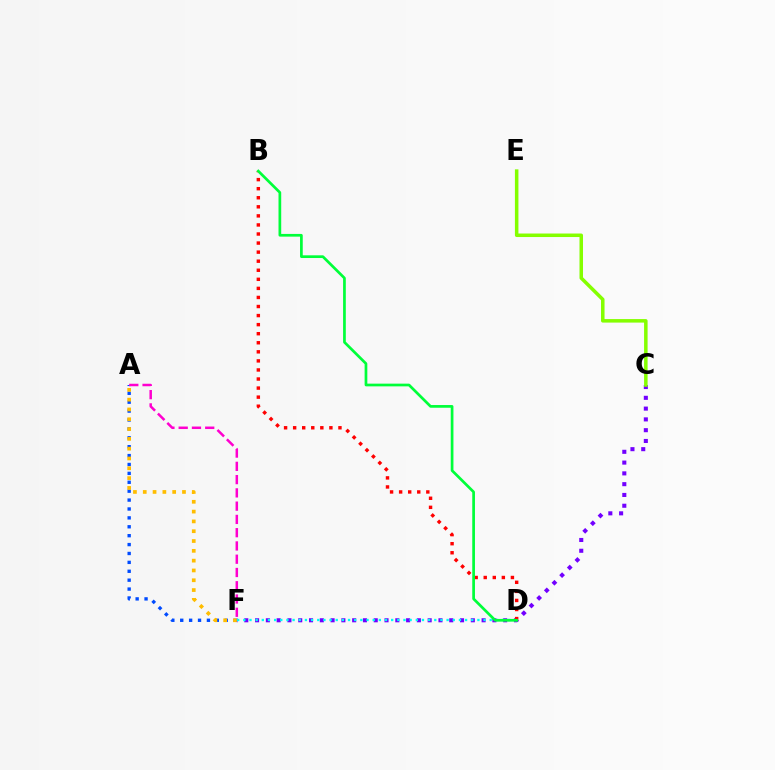{('C', 'F'): [{'color': '#7200ff', 'line_style': 'dotted', 'thickness': 2.93}], ('A', 'F'): [{'color': '#004bff', 'line_style': 'dotted', 'thickness': 2.42}, {'color': '#ff00cf', 'line_style': 'dashed', 'thickness': 1.8}, {'color': '#ffbd00', 'line_style': 'dotted', 'thickness': 2.66}], ('C', 'E'): [{'color': '#84ff00', 'line_style': 'solid', 'thickness': 2.53}], ('D', 'F'): [{'color': '#00fff6', 'line_style': 'dotted', 'thickness': 1.67}], ('B', 'D'): [{'color': '#ff0000', 'line_style': 'dotted', 'thickness': 2.46}, {'color': '#00ff39', 'line_style': 'solid', 'thickness': 1.95}]}